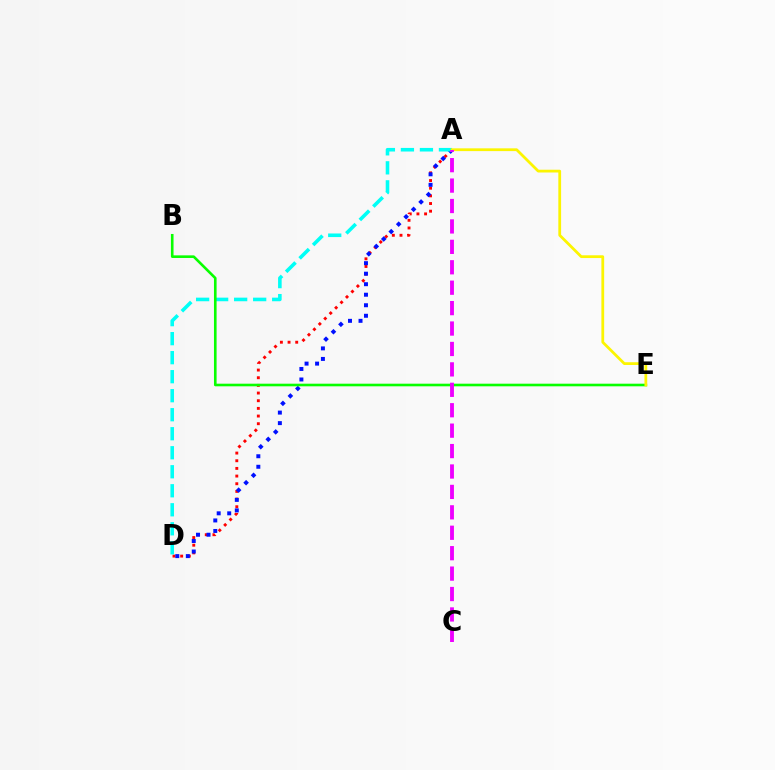{('A', 'D'): [{'color': '#ff0000', 'line_style': 'dotted', 'thickness': 2.08}, {'color': '#0010ff', 'line_style': 'dotted', 'thickness': 2.86}, {'color': '#00fff6', 'line_style': 'dashed', 'thickness': 2.58}], ('B', 'E'): [{'color': '#08ff00', 'line_style': 'solid', 'thickness': 1.89}], ('A', 'E'): [{'color': '#fcf500', 'line_style': 'solid', 'thickness': 2.0}], ('A', 'C'): [{'color': '#ee00ff', 'line_style': 'dashed', 'thickness': 2.77}]}